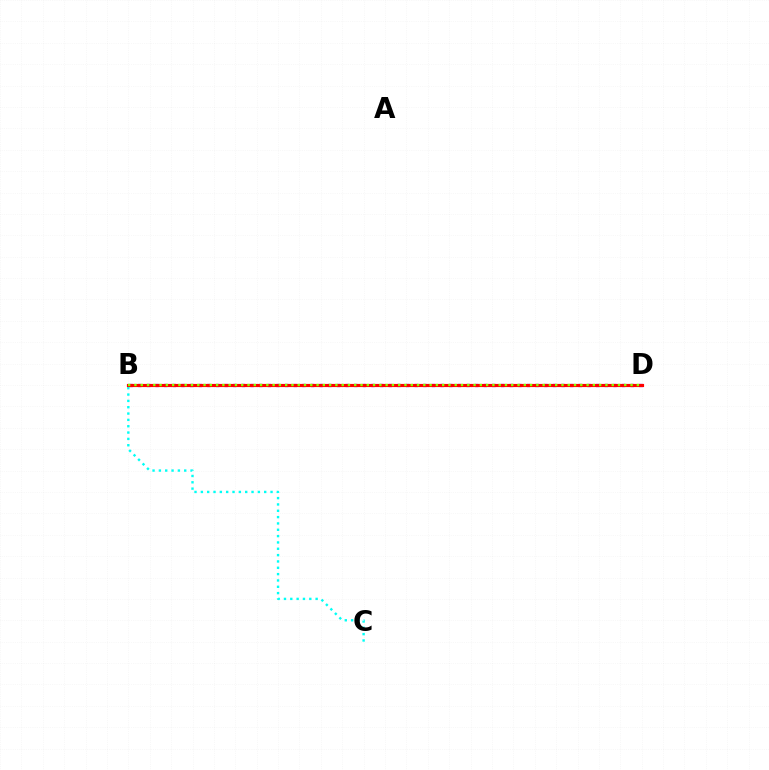{('B', 'C'): [{'color': '#00fff6', 'line_style': 'dotted', 'thickness': 1.72}], ('B', 'D'): [{'color': '#7200ff', 'line_style': 'dotted', 'thickness': 2.35}, {'color': '#ff0000', 'line_style': 'solid', 'thickness': 2.27}, {'color': '#84ff00', 'line_style': 'dotted', 'thickness': 1.71}]}